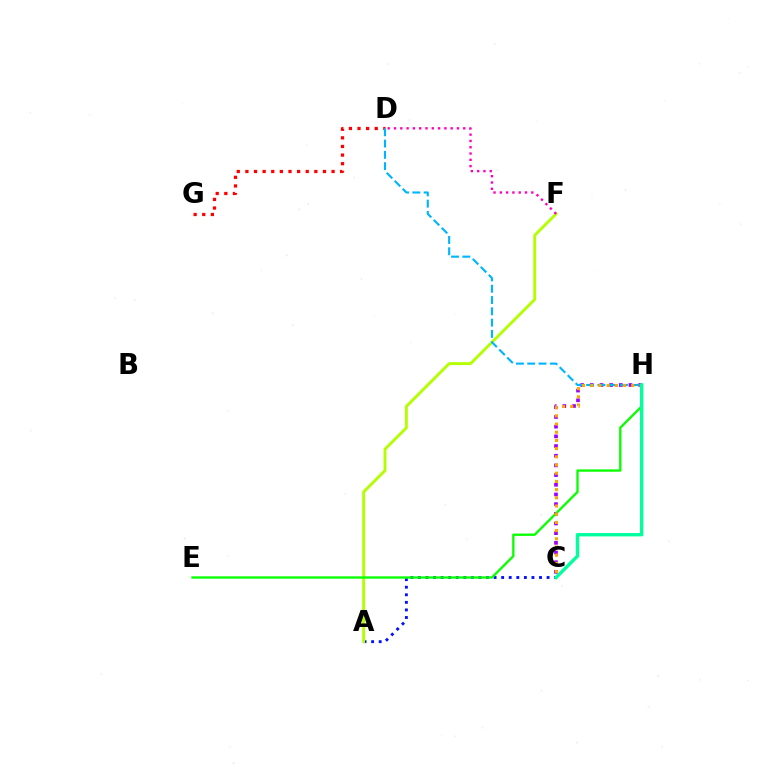{('A', 'C'): [{'color': '#0010ff', 'line_style': 'dotted', 'thickness': 2.06}], ('A', 'F'): [{'color': '#b3ff00', 'line_style': 'solid', 'thickness': 2.08}], ('C', 'H'): [{'color': '#9b00ff', 'line_style': 'dotted', 'thickness': 2.63}, {'color': '#ffa500', 'line_style': 'dotted', 'thickness': 2.23}, {'color': '#00ff9d', 'line_style': 'solid', 'thickness': 2.42}], ('D', 'G'): [{'color': '#ff0000', 'line_style': 'dotted', 'thickness': 2.34}], ('D', 'H'): [{'color': '#00b5ff', 'line_style': 'dashed', 'thickness': 1.53}], ('D', 'F'): [{'color': '#ff00bd', 'line_style': 'dotted', 'thickness': 1.71}], ('E', 'H'): [{'color': '#08ff00', 'line_style': 'solid', 'thickness': 1.68}]}